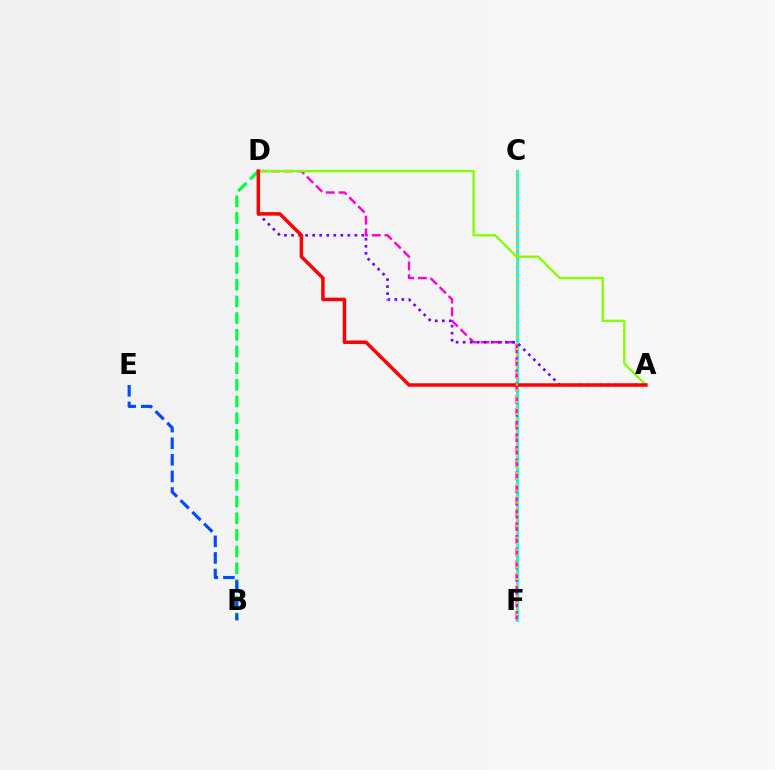{('B', 'D'): [{'color': '#00ff39', 'line_style': 'dashed', 'thickness': 2.27}], ('B', 'E'): [{'color': '#004bff', 'line_style': 'dashed', 'thickness': 2.25}], ('C', 'F'): [{'color': '#00fff6', 'line_style': 'solid', 'thickness': 2.22}, {'color': '#ffbd00', 'line_style': 'dotted', 'thickness': 1.6}], ('D', 'F'): [{'color': '#ff00cf', 'line_style': 'dashed', 'thickness': 1.73}], ('A', 'D'): [{'color': '#7200ff', 'line_style': 'dotted', 'thickness': 1.91}, {'color': '#84ff00', 'line_style': 'solid', 'thickness': 1.68}, {'color': '#ff0000', 'line_style': 'solid', 'thickness': 2.51}]}